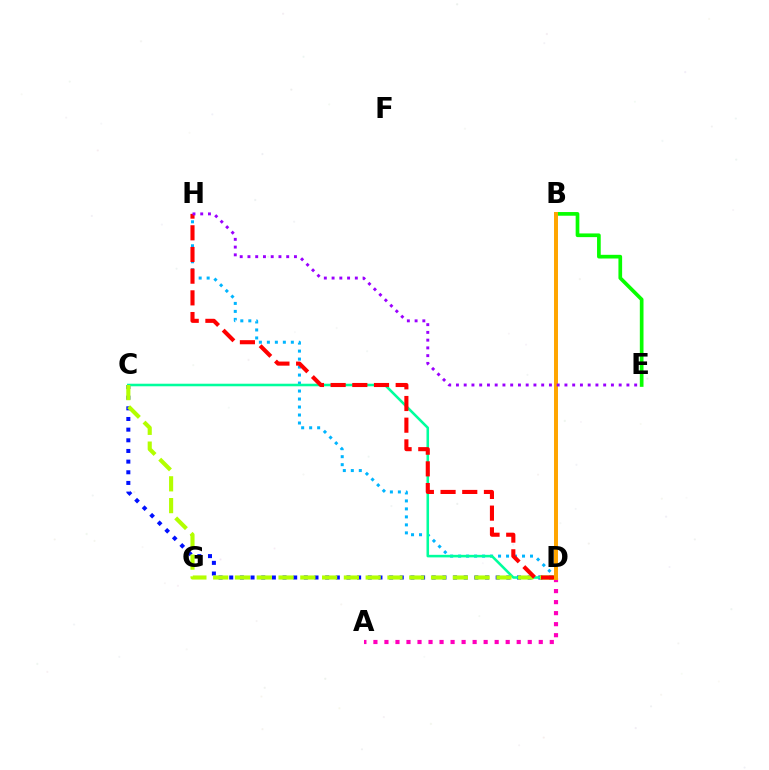{('C', 'D'): [{'color': '#0010ff', 'line_style': 'dotted', 'thickness': 2.9}, {'color': '#00ff9d', 'line_style': 'solid', 'thickness': 1.84}, {'color': '#b3ff00', 'line_style': 'dashed', 'thickness': 2.96}], ('D', 'H'): [{'color': '#00b5ff', 'line_style': 'dotted', 'thickness': 2.17}, {'color': '#ff0000', 'line_style': 'dashed', 'thickness': 2.95}], ('B', 'E'): [{'color': '#08ff00', 'line_style': 'solid', 'thickness': 2.65}], ('A', 'D'): [{'color': '#ff00bd', 'line_style': 'dotted', 'thickness': 2.99}], ('B', 'D'): [{'color': '#ffa500', 'line_style': 'solid', 'thickness': 2.85}], ('E', 'H'): [{'color': '#9b00ff', 'line_style': 'dotted', 'thickness': 2.11}]}